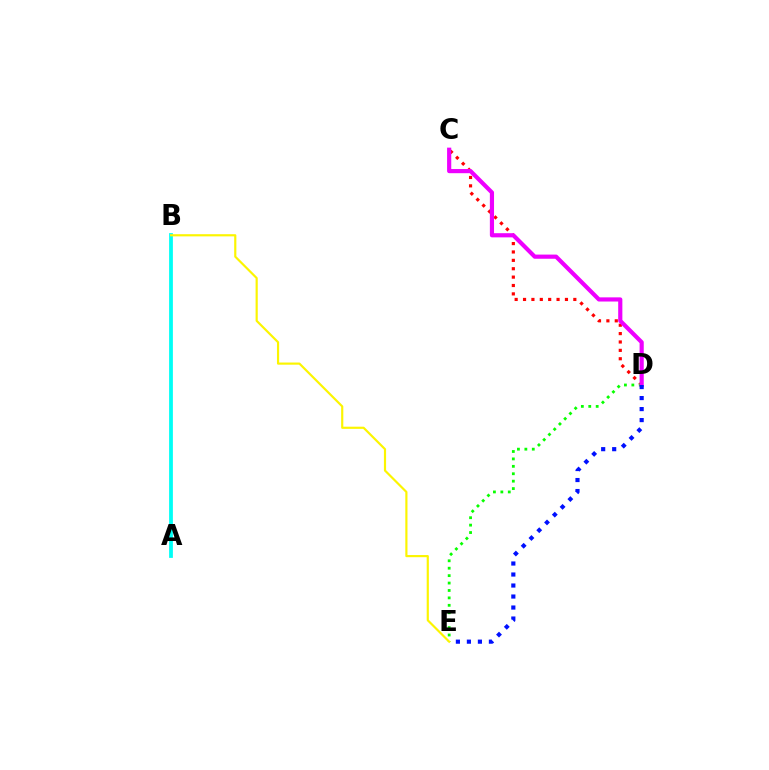{('C', 'D'): [{'color': '#ff0000', 'line_style': 'dotted', 'thickness': 2.28}, {'color': '#ee00ff', 'line_style': 'solid', 'thickness': 3.0}], ('D', 'E'): [{'color': '#08ff00', 'line_style': 'dotted', 'thickness': 2.02}, {'color': '#0010ff', 'line_style': 'dotted', 'thickness': 2.99}], ('A', 'B'): [{'color': '#00fff6', 'line_style': 'solid', 'thickness': 2.72}], ('B', 'E'): [{'color': '#fcf500', 'line_style': 'solid', 'thickness': 1.56}]}